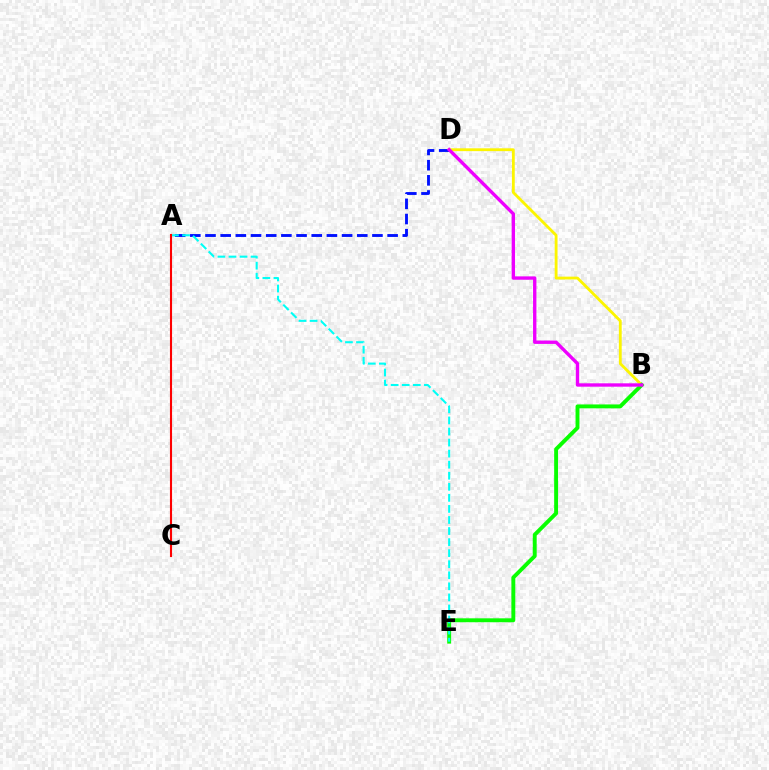{('B', 'D'): [{'color': '#fcf500', 'line_style': 'solid', 'thickness': 2.04}, {'color': '#ee00ff', 'line_style': 'solid', 'thickness': 2.43}], ('A', 'D'): [{'color': '#0010ff', 'line_style': 'dashed', 'thickness': 2.06}], ('B', 'E'): [{'color': '#08ff00', 'line_style': 'solid', 'thickness': 2.81}], ('A', 'E'): [{'color': '#00fff6', 'line_style': 'dashed', 'thickness': 1.5}], ('A', 'C'): [{'color': '#ff0000', 'line_style': 'solid', 'thickness': 1.52}]}